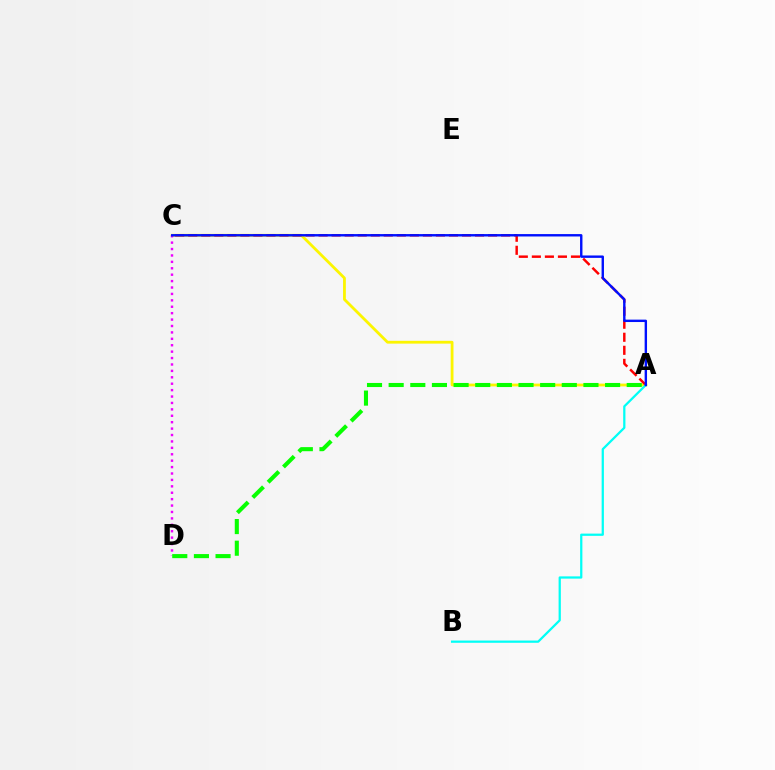{('A', 'C'): [{'color': '#fcf500', 'line_style': 'solid', 'thickness': 2.02}, {'color': '#ff0000', 'line_style': 'dashed', 'thickness': 1.77}, {'color': '#0010ff', 'line_style': 'solid', 'thickness': 1.73}], ('A', 'B'): [{'color': '#00fff6', 'line_style': 'solid', 'thickness': 1.62}], ('C', 'D'): [{'color': '#ee00ff', 'line_style': 'dotted', 'thickness': 1.74}], ('A', 'D'): [{'color': '#08ff00', 'line_style': 'dashed', 'thickness': 2.94}]}